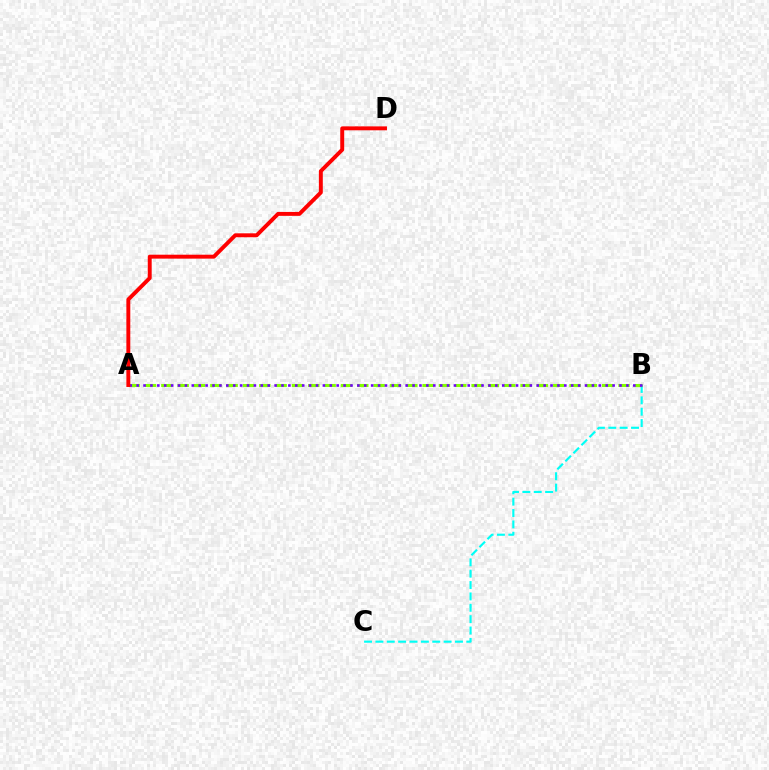{('B', 'C'): [{'color': '#00fff6', 'line_style': 'dashed', 'thickness': 1.54}], ('A', 'B'): [{'color': '#84ff00', 'line_style': 'dashed', 'thickness': 2.22}, {'color': '#7200ff', 'line_style': 'dotted', 'thickness': 1.87}], ('A', 'D'): [{'color': '#ff0000', 'line_style': 'solid', 'thickness': 2.83}]}